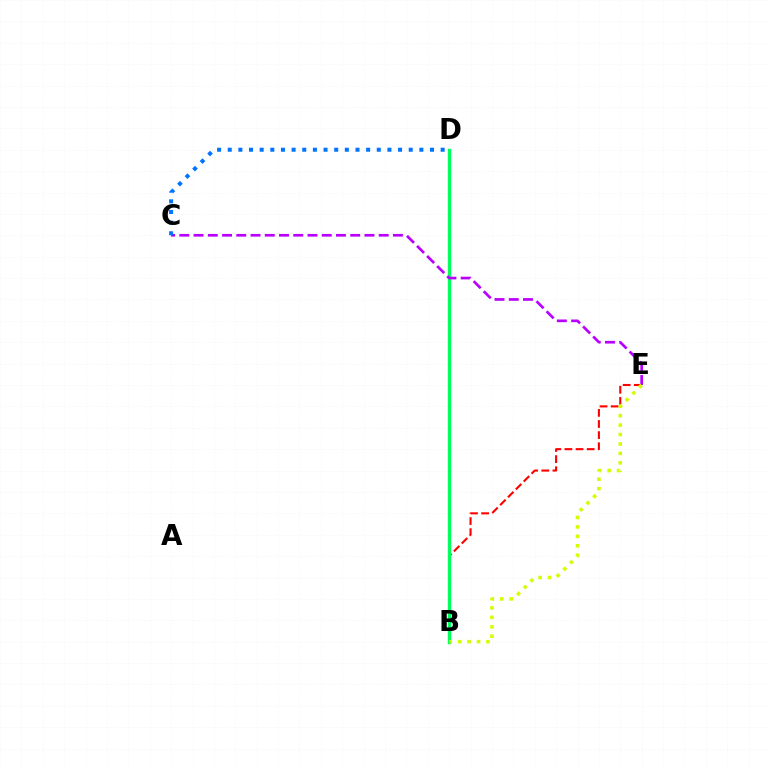{('B', 'E'): [{'color': '#ff0000', 'line_style': 'dashed', 'thickness': 1.51}, {'color': '#d1ff00', 'line_style': 'dotted', 'thickness': 2.56}], ('B', 'D'): [{'color': '#00ff5c', 'line_style': 'solid', 'thickness': 2.45}], ('C', 'E'): [{'color': '#b900ff', 'line_style': 'dashed', 'thickness': 1.93}], ('C', 'D'): [{'color': '#0074ff', 'line_style': 'dotted', 'thickness': 2.89}]}